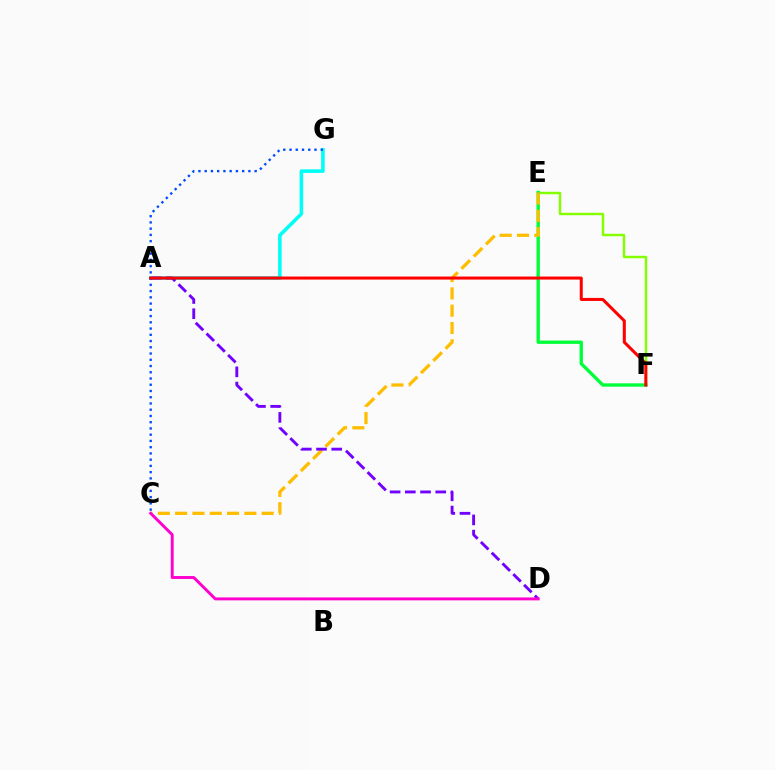{('E', 'F'): [{'color': '#84ff00', 'line_style': 'solid', 'thickness': 1.74}, {'color': '#00ff39', 'line_style': 'solid', 'thickness': 2.42}], ('A', 'G'): [{'color': '#00fff6', 'line_style': 'solid', 'thickness': 2.57}], ('C', 'E'): [{'color': '#ffbd00', 'line_style': 'dashed', 'thickness': 2.35}], ('C', 'G'): [{'color': '#004bff', 'line_style': 'dotted', 'thickness': 1.7}], ('A', 'D'): [{'color': '#7200ff', 'line_style': 'dashed', 'thickness': 2.07}], ('A', 'F'): [{'color': '#ff0000', 'line_style': 'solid', 'thickness': 2.18}], ('C', 'D'): [{'color': '#ff00cf', 'line_style': 'solid', 'thickness': 2.11}]}